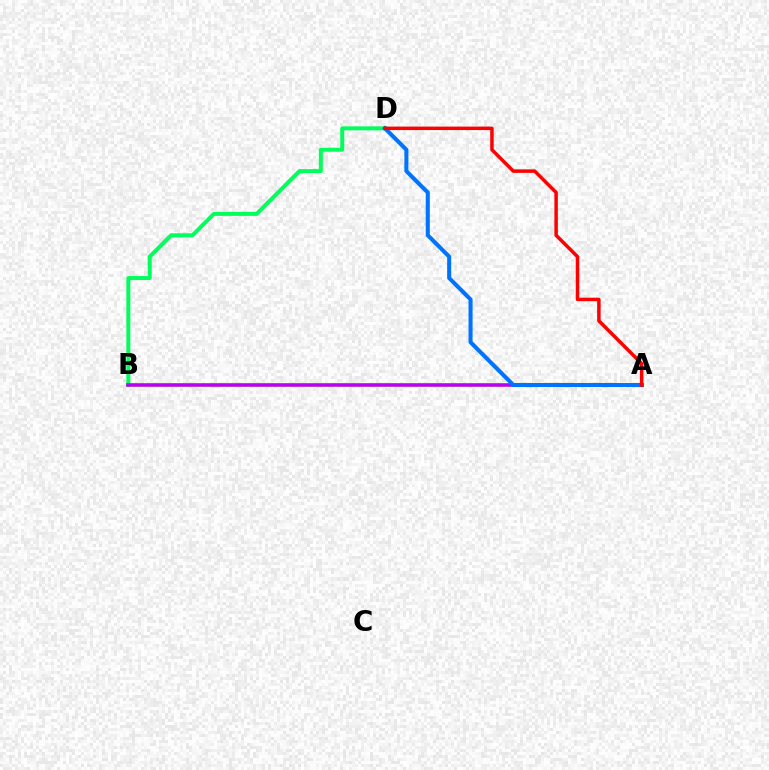{('A', 'B'): [{'color': '#d1ff00', 'line_style': 'solid', 'thickness': 2.96}, {'color': '#b900ff', 'line_style': 'solid', 'thickness': 2.53}], ('B', 'D'): [{'color': '#00ff5c', 'line_style': 'solid', 'thickness': 2.86}], ('A', 'D'): [{'color': '#0074ff', 'line_style': 'solid', 'thickness': 2.92}, {'color': '#ff0000', 'line_style': 'solid', 'thickness': 2.51}]}